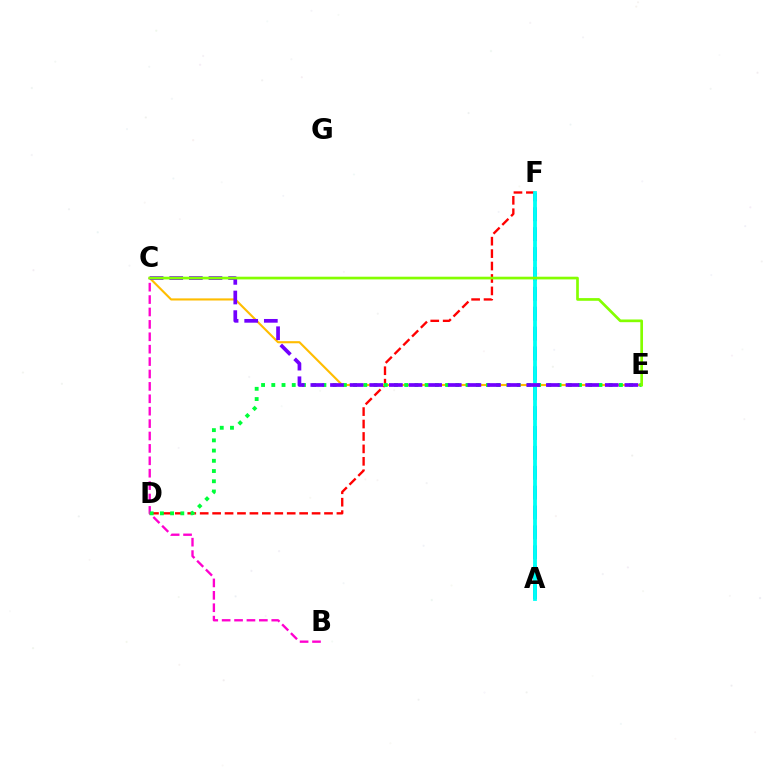{('D', 'F'): [{'color': '#ff0000', 'line_style': 'dashed', 'thickness': 1.69}], ('C', 'E'): [{'color': '#ffbd00', 'line_style': 'solid', 'thickness': 1.52}, {'color': '#7200ff', 'line_style': 'dashed', 'thickness': 2.67}, {'color': '#84ff00', 'line_style': 'solid', 'thickness': 1.94}], ('B', 'C'): [{'color': '#ff00cf', 'line_style': 'dashed', 'thickness': 1.68}], ('A', 'F'): [{'color': '#004bff', 'line_style': 'dashed', 'thickness': 2.7}, {'color': '#00fff6', 'line_style': 'solid', 'thickness': 2.75}], ('D', 'E'): [{'color': '#00ff39', 'line_style': 'dotted', 'thickness': 2.78}]}